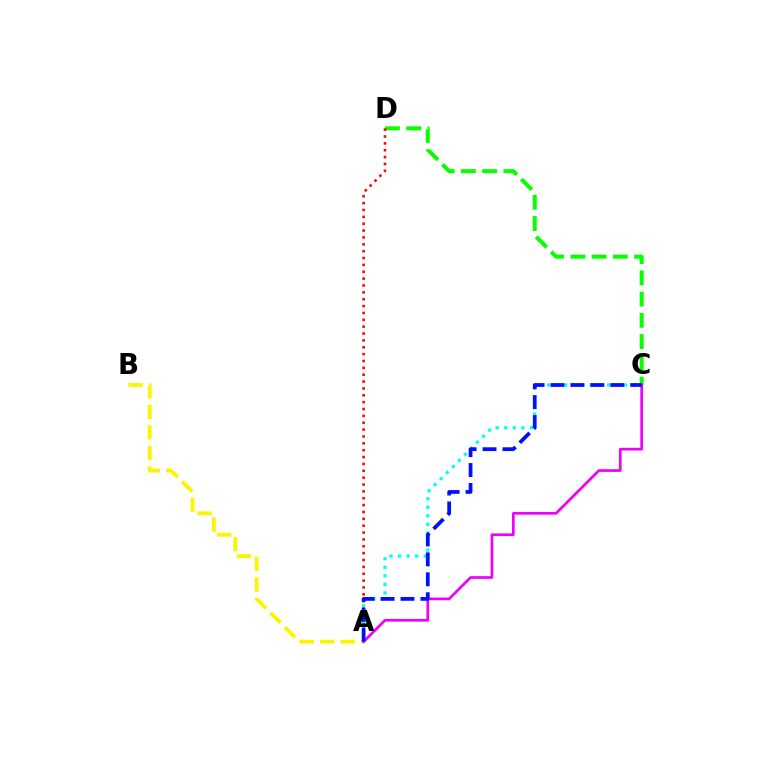{('C', 'D'): [{'color': '#08ff00', 'line_style': 'dashed', 'thickness': 2.89}], ('A', 'D'): [{'color': '#ff0000', 'line_style': 'dotted', 'thickness': 1.86}], ('A', 'B'): [{'color': '#fcf500', 'line_style': 'dashed', 'thickness': 2.79}], ('A', 'C'): [{'color': '#00fff6', 'line_style': 'dotted', 'thickness': 2.33}, {'color': '#ee00ff', 'line_style': 'solid', 'thickness': 1.94}, {'color': '#0010ff', 'line_style': 'dashed', 'thickness': 2.71}]}